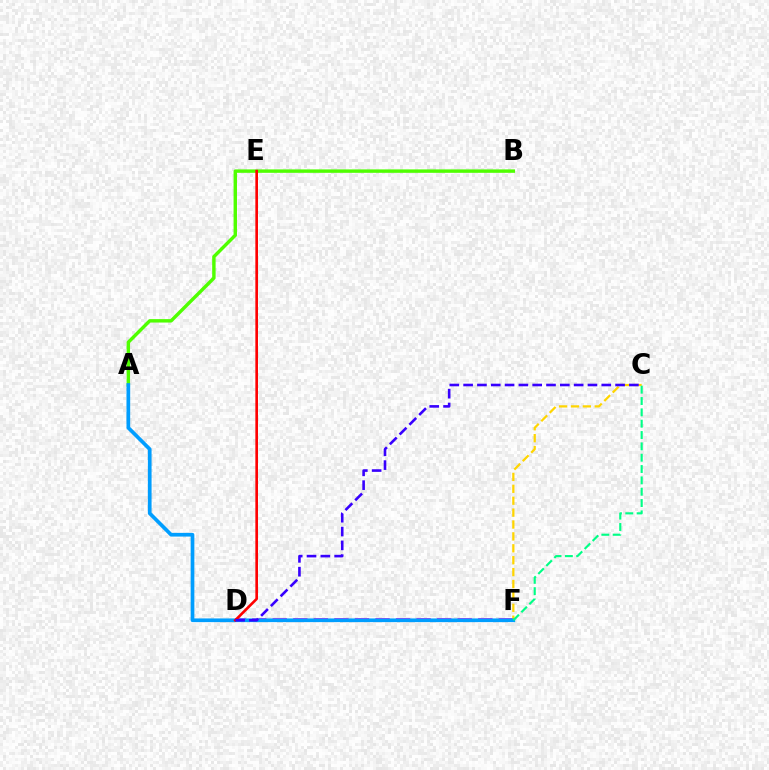{('A', 'B'): [{'color': '#4fff00', 'line_style': 'solid', 'thickness': 2.46}], ('D', 'F'): [{'color': '#ff00ed', 'line_style': 'dashed', 'thickness': 2.79}], ('C', 'F'): [{'color': '#ffd500', 'line_style': 'dashed', 'thickness': 1.62}, {'color': '#00ff86', 'line_style': 'dashed', 'thickness': 1.54}], ('A', 'F'): [{'color': '#009eff', 'line_style': 'solid', 'thickness': 2.66}], ('D', 'E'): [{'color': '#ff0000', 'line_style': 'solid', 'thickness': 1.9}], ('C', 'D'): [{'color': '#3700ff', 'line_style': 'dashed', 'thickness': 1.88}]}